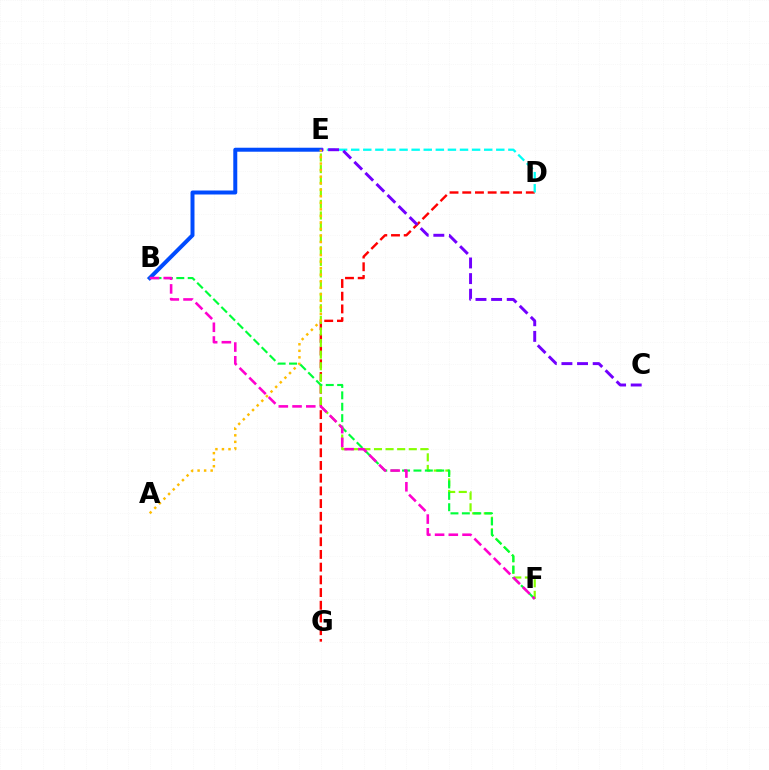{('B', 'E'): [{'color': '#004bff', 'line_style': 'solid', 'thickness': 2.87}], ('D', 'G'): [{'color': '#ff0000', 'line_style': 'dashed', 'thickness': 1.73}], ('E', 'F'): [{'color': '#84ff00', 'line_style': 'dashed', 'thickness': 1.58}], ('B', 'F'): [{'color': '#00ff39', 'line_style': 'dashed', 'thickness': 1.55}, {'color': '#ff00cf', 'line_style': 'dashed', 'thickness': 1.86}], ('D', 'E'): [{'color': '#00fff6', 'line_style': 'dashed', 'thickness': 1.64}], ('C', 'E'): [{'color': '#7200ff', 'line_style': 'dashed', 'thickness': 2.12}], ('A', 'E'): [{'color': '#ffbd00', 'line_style': 'dotted', 'thickness': 1.78}]}